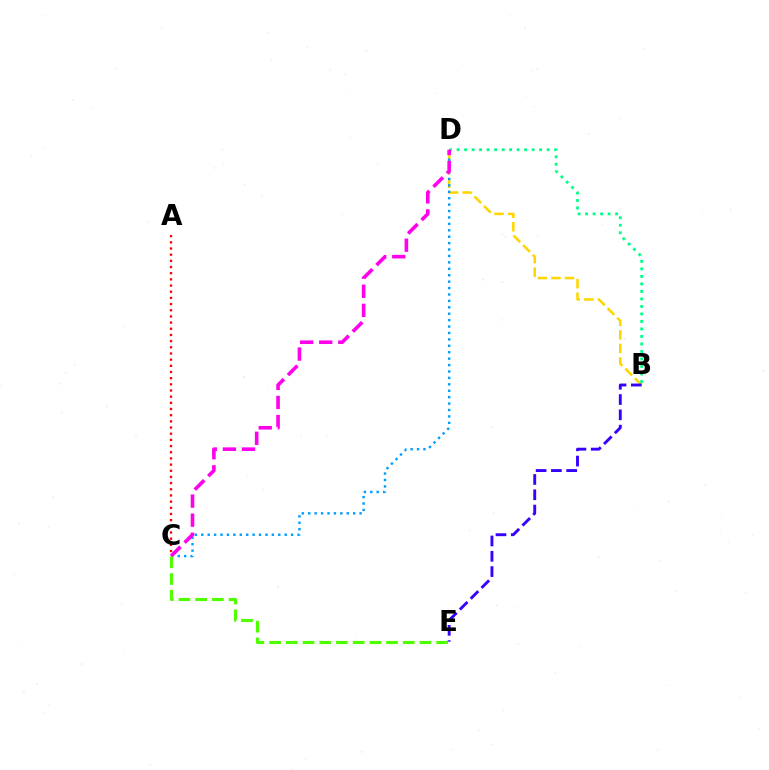{('A', 'C'): [{'color': '#ff0000', 'line_style': 'dotted', 'thickness': 1.68}], ('B', 'D'): [{'color': '#ffd500', 'line_style': 'dashed', 'thickness': 1.84}, {'color': '#00ff86', 'line_style': 'dotted', 'thickness': 2.04}], ('C', 'D'): [{'color': '#009eff', 'line_style': 'dotted', 'thickness': 1.74}, {'color': '#ff00ed', 'line_style': 'dashed', 'thickness': 2.59}], ('C', 'E'): [{'color': '#4fff00', 'line_style': 'dashed', 'thickness': 2.27}], ('B', 'E'): [{'color': '#3700ff', 'line_style': 'dashed', 'thickness': 2.08}]}